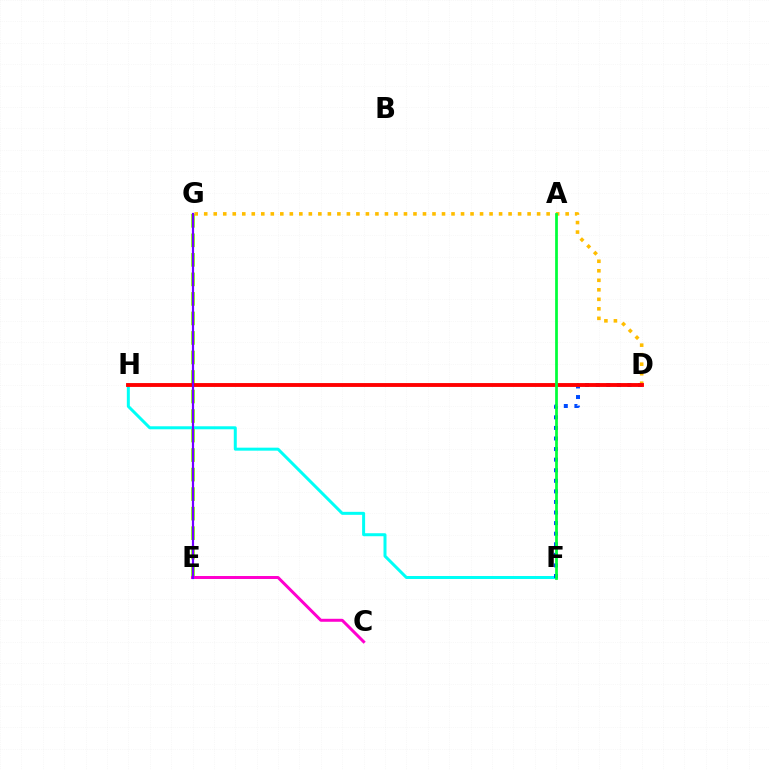{('F', 'H'): [{'color': '#00fff6', 'line_style': 'solid', 'thickness': 2.16}], ('E', 'G'): [{'color': '#84ff00', 'line_style': 'dashed', 'thickness': 2.65}, {'color': '#7200ff', 'line_style': 'solid', 'thickness': 1.57}], ('D', 'G'): [{'color': '#ffbd00', 'line_style': 'dotted', 'thickness': 2.58}], ('D', 'F'): [{'color': '#004bff', 'line_style': 'dotted', 'thickness': 2.87}], ('C', 'E'): [{'color': '#ff00cf', 'line_style': 'solid', 'thickness': 2.14}], ('D', 'H'): [{'color': '#ff0000', 'line_style': 'solid', 'thickness': 2.78}], ('A', 'F'): [{'color': '#00ff39', 'line_style': 'solid', 'thickness': 1.98}]}